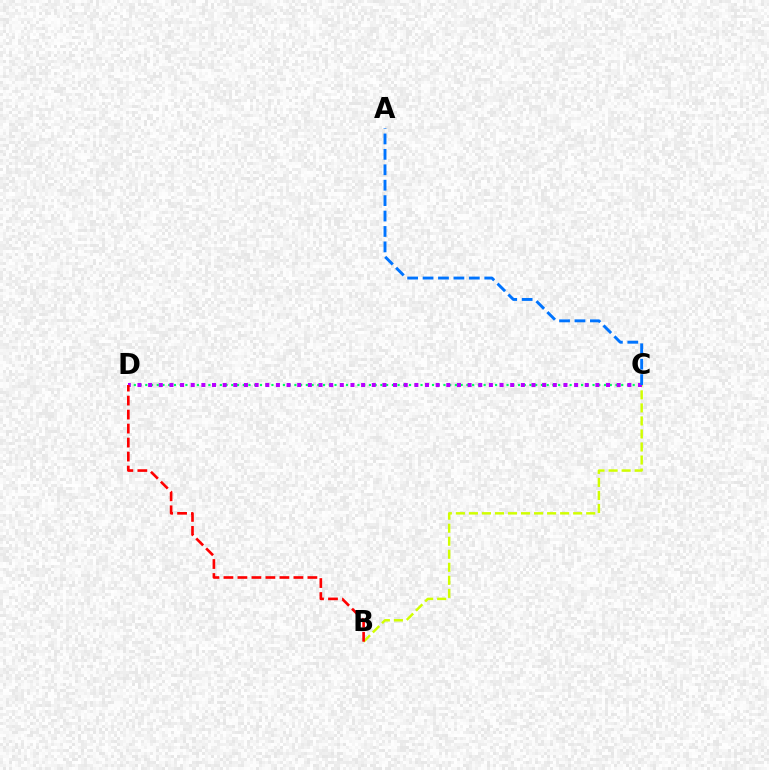{('C', 'D'): [{'color': '#00ff5c', 'line_style': 'dotted', 'thickness': 1.56}, {'color': '#b900ff', 'line_style': 'dotted', 'thickness': 2.89}], ('B', 'C'): [{'color': '#d1ff00', 'line_style': 'dashed', 'thickness': 1.77}], ('A', 'C'): [{'color': '#0074ff', 'line_style': 'dashed', 'thickness': 2.1}], ('B', 'D'): [{'color': '#ff0000', 'line_style': 'dashed', 'thickness': 1.9}]}